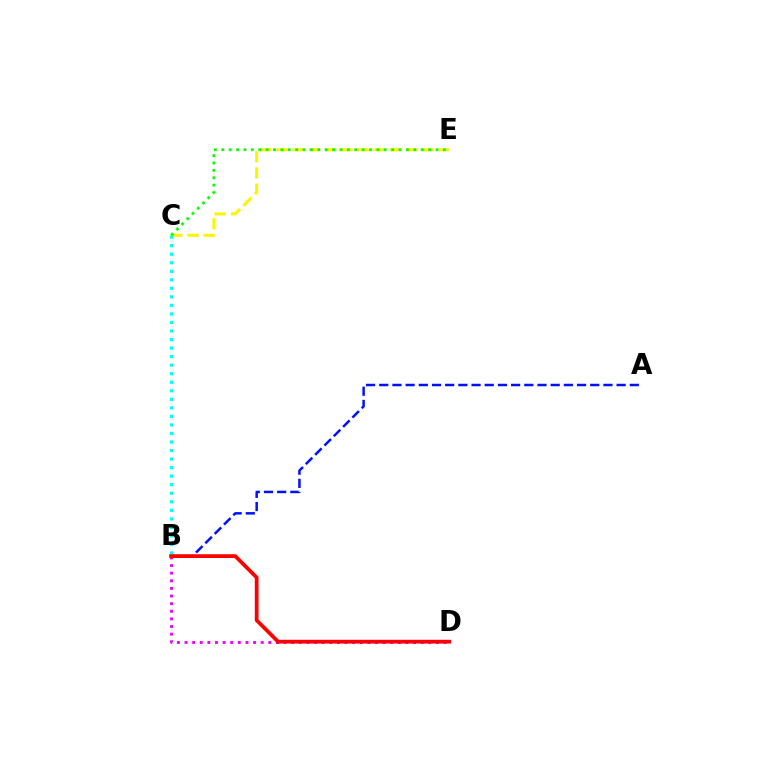{('A', 'B'): [{'color': '#0010ff', 'line_style': 'dashed', 'thickness': 1.79}], ('C', 'E'): [{'color': '#fcf500', 'line_style': 'dashed', 'thickness': 2.2}, {'color': '#08ff00', 'line_style': 'dotted', 'thickness': 2.01}], ('B', 'C'): [{'color': '#00fff6', 'line_style': 'dotted', 'thickness': 2.32}], ('B', 'D'): [{'color': '#ee00ff', 'line_style': 'dotted', 'thickness': 2.07}, {'color': '#ff0000', 'line_style': 'solid', 'thickness': 2.71}]}